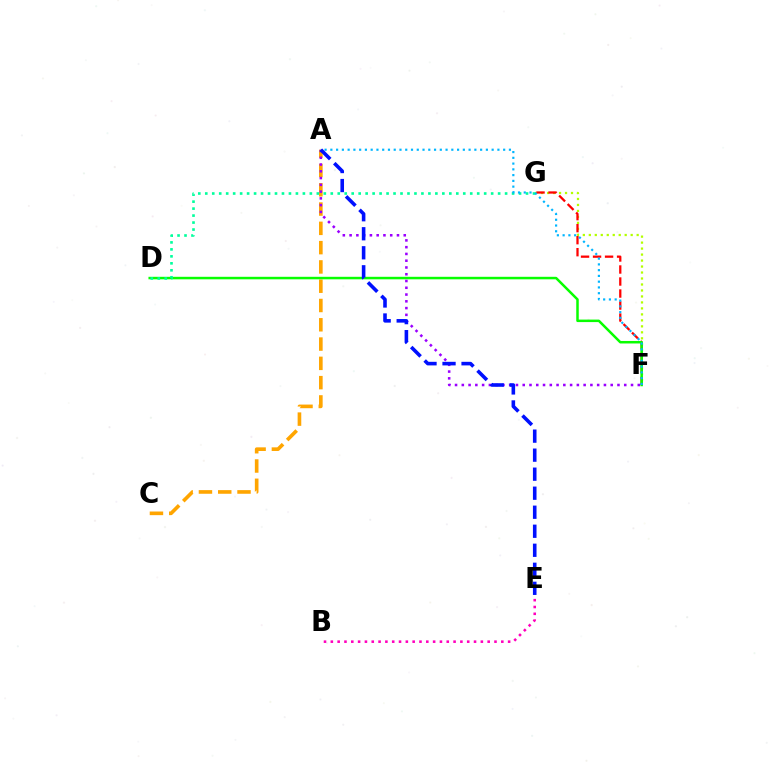{('A', 'C'): [{'color': '#ffa500', 'line_style': 'dashed', 'thickness': 2.62}], ('F', 'G'): [{'color': '#b3ff00', 'line_style': 'dotted', 'thickness': 1.62}, {'color': '#ff0000', 'line_style': 'dashed', 'thickness': 1.63}], ('D', 'F'): [{'color': '#08ff00', 'line_style': 'solid', 'thickness': 1.8}], ('A', 'F'): [{'color': '#9b00ff', 'line_style': 'dotted', 'thickness': 1.84}, {'color': '#00b5ff', 'line_style': 'dotted', 'thickness': 1.57}], ('D', 'G'): [{'color': '#00ff9d', 'line_style': 'dotted', 'thickness': 1.89}], ('B', 'E'): [{'color': '#ff00bd', 'line_style': 'dotted', 'thickness': 1.85}], ('A', 'E'): [{'color': '#0010ff', 'line_style': 'dashed', 'thickness': 2.58}]}